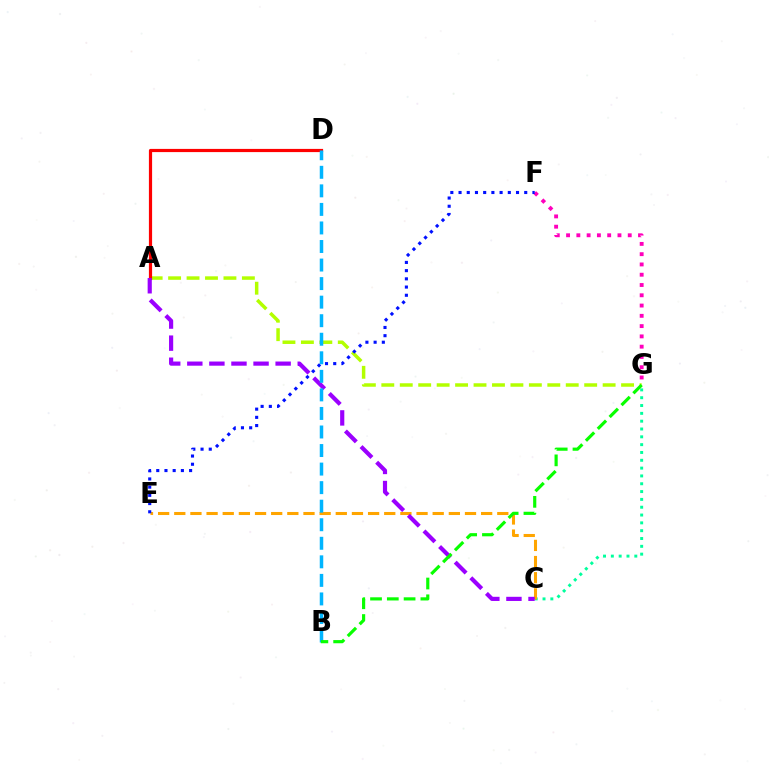{('C', 'G'): [{'color': '#00ff9d', 'line_style': 'dotted', 'thickness': 2.13}], ('C', 'E'): [{'color': '#ffa500', 'line_style': 'dashed', 'thickness': 2.19}], ('A', 'G'): [{'color': '#b3ff00', 'line_style': 'dashed', 'thickness': 2.51}], ('F', 'G'): [{'color': '#ff00bd', 'line_style': 'dotted', 'thickness': 2.79}], ('A', 'D'): [{'color': '#ff0000', 'line_style': 'solid', 'thickness': 2.3}], ('A', 'C'): [{'color': '#9b00ff', 'line_style': 'dashed', 'thickness': 3.0}], ('E', 'F'): [{'color': '#0010ff', 'line_style': 'dotted', 'thickness': 2.23}], ('B', 'D'): [{'color': '#00b5ff', 'line_style': 'dashed', 'thickness': 2.52}], ('B', 'G'): [{'color': '#08ff00', 'line_style': 'dashed', 'thickness': 2.28}]}